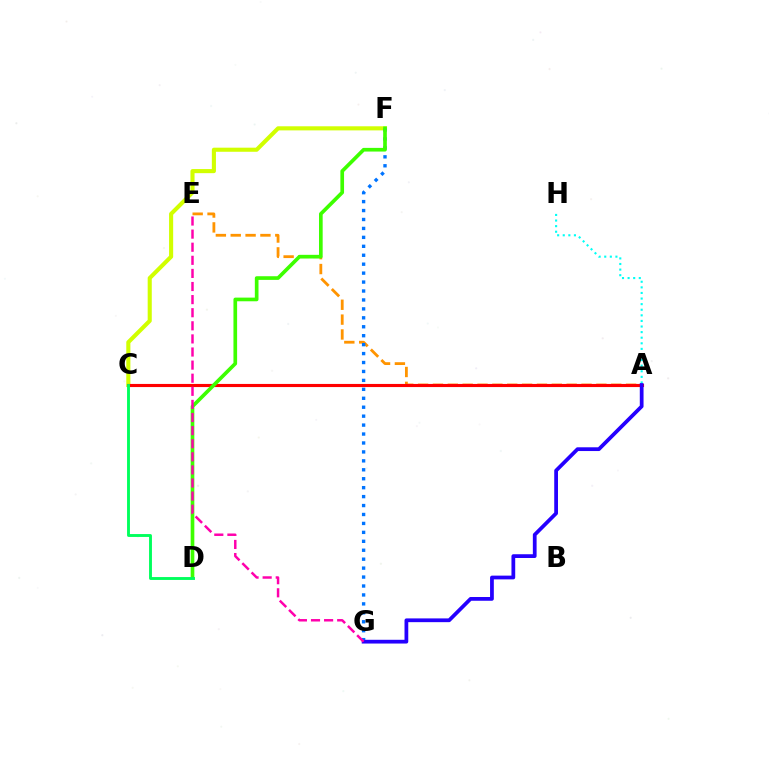{('A', 'H'): [{'color': '#00fff6', 'line_style': 'dotted', 'thickness': 1.52}], ('A', 'C'): [{'color': '#b900ff', 'line_style': 'dotted', 'thickness': 2.1}, {'color': '#ff0000', 'line_style': 'solid', 'thickness': 2.25}], ('C', 'F'): [{'color': '#d1ff00', 'line_style': 'solid', 'thickness': 2.95}], ('A', 'E'): [{'color': '#ff9400', 'line_style': 'dashed', 'thickness': 2.02}], ('F', 'G'): [{'color': '#0074ff', 'line_style': 'dotted', 'thickness': 2.43}], ('D', 'F'): [{'color': '#3dff00', 'line_style': 'solid', 'thickness': 2.64}], ('A', 'G'): [{'color': '#2500ff', 'line_style': 'solid', 'thickness': 2.7}], ('C', 'D'): [{'color': '#00ff5c', 'line_style': 'solid', 'thickness': 2.08}], ('E', 'G'): [{'color': '#ff00ac', 'line_style': 'dashed', 'thickness': 1.78}]}